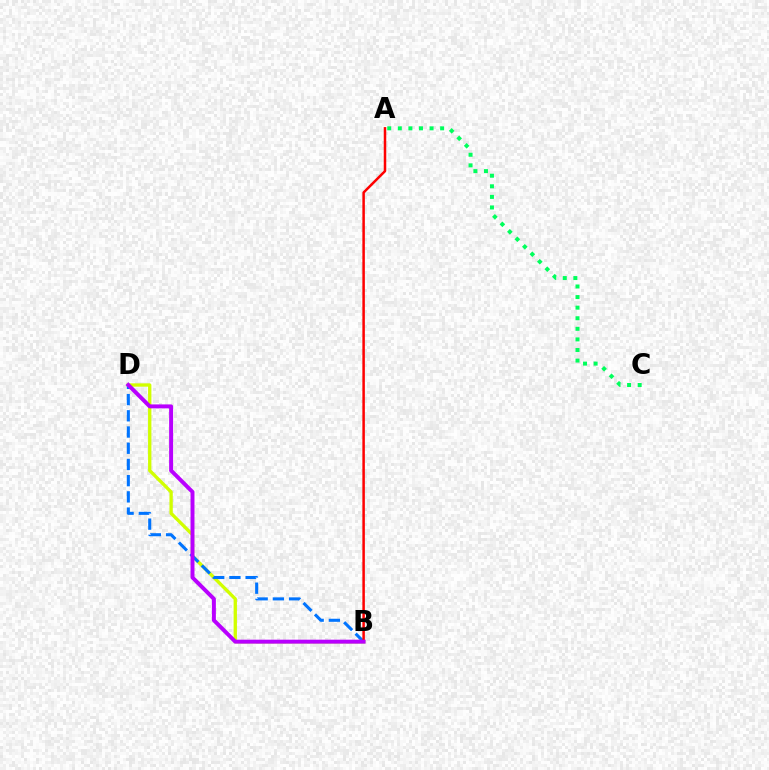{('B', 'D'): [{'color': '#d1ff00', 'line_style': 'solid', 'thickness': 2.4}, {'color': '#0074ff', 'line_style': 'dashed', 'thickness': 2.2}, {'color': '#b900ff', 'line_style': 'solid', 'thickness': 2.85}], ('A', 'B'): [{'color': '#ff0000', 'line_style': 'solid', 'thickness': 1.8}], ('A', 'C'): [{'color': '#00ff5c', 'line_style': 'dotted', 'thickness': 2.88}]}